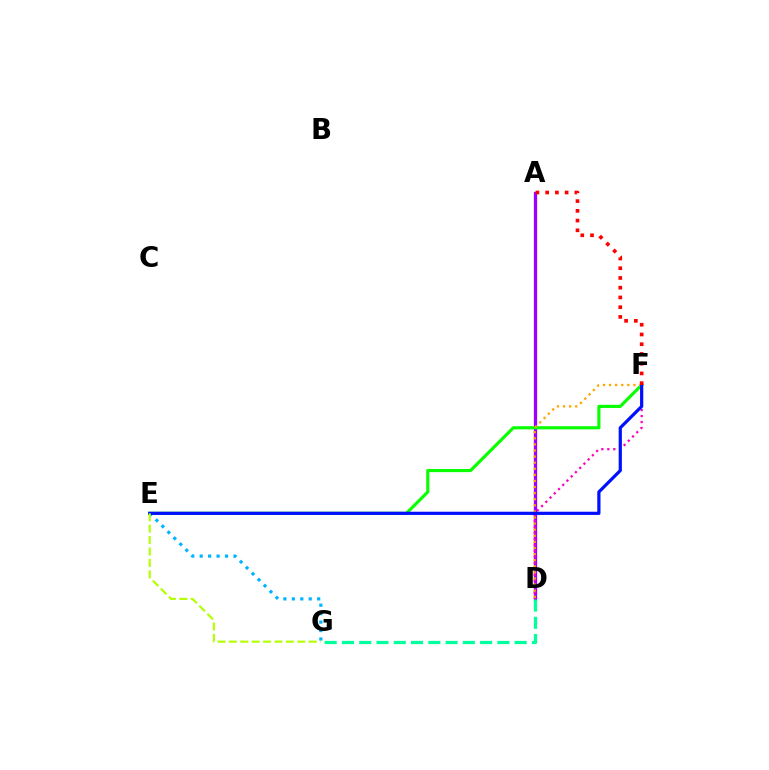{('A', 'D'): [{'color': '#9b00ff', 'line_style': 'solid', 'thickness': 2.35}], ('D', 'F'): [{'color': '#ff00bd', 'line_style': 'dotted', 'thickness': 1.63}, {'color': '#ffa500', 'line_style': 'dotted', 'thickness': 1.66}], ('E', 'F'): [{'color': '#08ff00', 'line_style': 'solid', 'thickness': 2.25}, {'color': '#0010ff', 'line_style': 'solid', 'thickness': 2.31}], ('E', 'G'): [{'color': '#00b5ff', 'line_style': 'dotted', 'thickness': 2.3}, {'color': '#b3ff00', 'line_style': 'dashed', 'thickness': 1.55}], ('D', 'G'): [{'color': '#00ff9d', 'line_style': 'dashed', 'thickness': 2.35}], ('A', 'F'): [{'color': '#ff0000', 'line_style': 'dotted', 'thickness': 2.65}]}